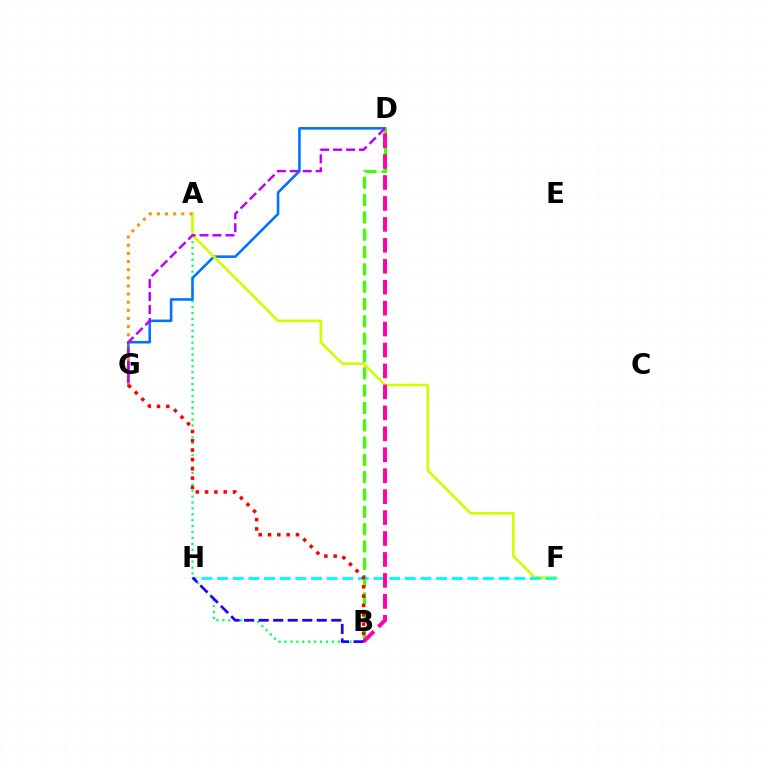{('A', 'B'): [{'color': '#00ff5c', 'line_style': 'dotted', 'thickness': 1.61}], ('D', 'G'): [{'color': '#0074ff', 'line_style': 'solid', 'thickness': 1.87}, {'color': '#b900ff', 'line_style': 'dashed', 'thickness': 1.76}], ('A', 'F'): [{'color': '#d1ff00', 'line_style': 'solid', 'thickness': 1.9}], ('B', 'D'): [{'color': '#3dff00', 'line_style': 'dashed', 'thickness': 2.35}, {'color': '#ff00ac', 'line_style': 'dashed', 'thickness': 2.84}], ('F', 'H'): [{'color': '#00fff6', 'line_style': 'dashed', 'thickness': 2.12}], ('A', 'G'): [{'color': '#ff9400', 'line_style': 'dotted', 'thickness': 2.21}], ('B', 'G'): [{'color': '#ff0000', 'line_style': 'dotted', 'thickness': 2.53}], ('B', 'H'): [{'color': '#2500ff', 'line_style': 'dashed', 'thickness': 1.97}]}